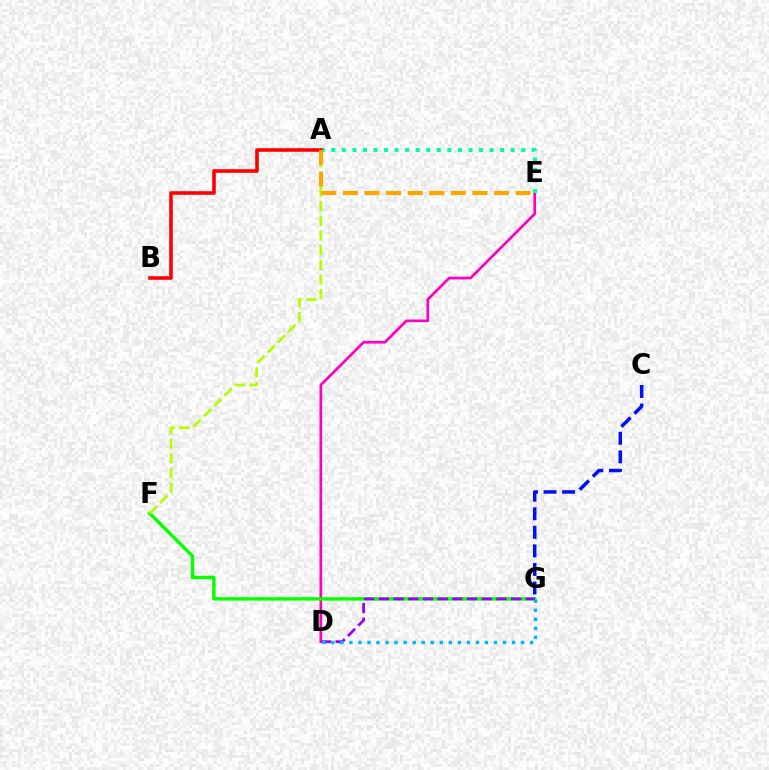{('C', 'G'): [{'color': '#0010ff', 'line_style': 'dashed', 'thickness': 2.52}], ('D', 'E'): [{'color': '#ff00bd', 'line_style': 'solid', 'thickness': 1.94}], ('F', 'G'): [{'color': '#08ff00', 'line_style': 'solid', 'thickness': 2.45}], ('D', 'G'): [{'color': '#9b00ff', 'line_style': 'dashed', 'thickness': 2.0}, {'color': '#00b5ff', 'line_style': 'dotted', 'thickness': 2.45}], ('A', 'F'): [{'color': '#b3ff00', 'line_style': 'dashed', 'thickness': 1.99}], ('A', 'E'): [{'color': '#00ff9d', 'line_style': 'dotted', 'thickness': 2.87}, {'color': '#ffa500', 'line_style': 'dashed', 'thickness': 2.93}], ('A', 'B'): [{'color': '#ff0000', 'line_style': 'solid', 'thickness': 2.58}]}